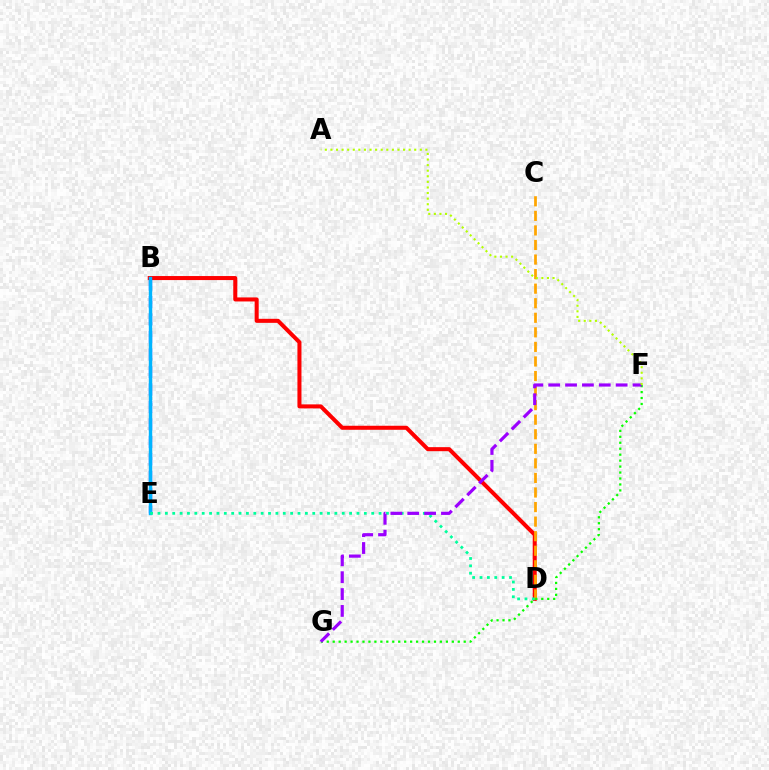{('B', 'D'): [{'color': '#ff0000', 'line_style': 'solid', 'thickness': 2.9}], ('B', 'E'): [{'color': '#0010ff', 'line_style': 'dashed', 'thickness': 2.37}, {'color': '#ff00bd', 'line_style': 'dotted', 'thickness': 1.83}, {'color': '#00b5ff', 'line_style': 'solid', 'thickness': 2.44}], ('C', 'D'): [{'color': '#ffa500', 'line_style': 'dashed', 'thickness': 1.98}], ('F', 'G'): [{'color': '#08ff00', 'line_style': 'dotted', 'thickness': 1.62}, {'color': '#9b00ff', 'line_style': 'dashed', 'thickness': 2.29}], ('D', 'E'): [{'color': '#00ff9d', 'line_style': 'dotted', 'thickness': 2.0}], ('A', 'F'): [{'color': '#b3ff00', 'line_style': 'dotted', 'thickness': 1.52}]}